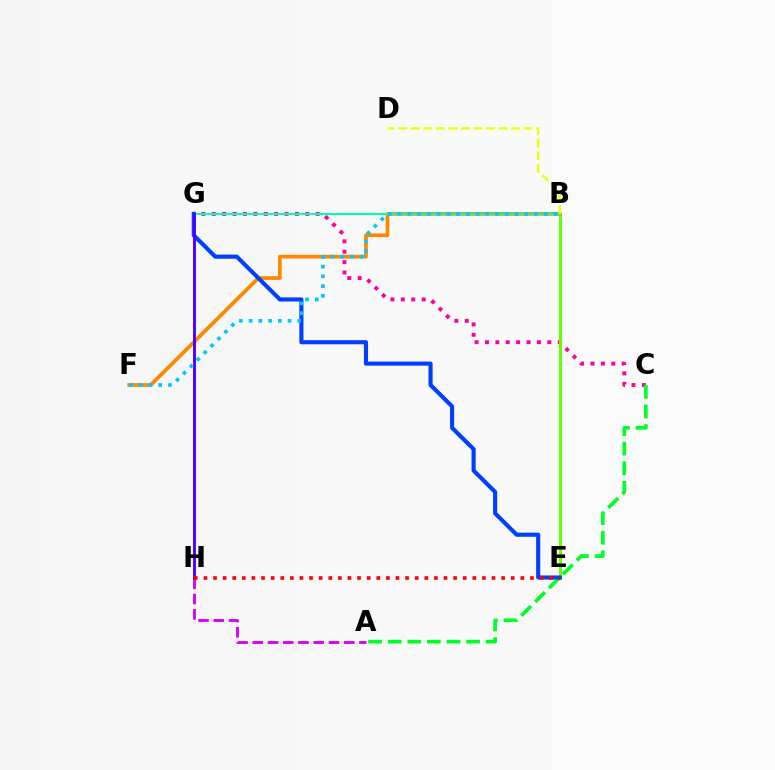{('C', 'G'): [{'color': '#ff00a0', 'line_style': 'dotted', 'thickness': 2.82}], ('B', 'E'): [{'color': '#66ff00', 'line_style': 'solid', 'thickness': 2.21}], ('B', 'F'): [{'color': '#ff8800', 'line_style': 'solid', 'thickness': 2.68}, {'color': '#00c7ff', 'line_style': 'dotted', 'thickness': 2.65}], ('A', 'C'): [{'color': '#00ff27', 'line_style': 'dashed', 'thickness': 2.66}], ('B', 'G'): [{'color': '#00ffaf', 'line_style': 'solid', 'thickness': 1.51}], ('E', 'G'): [{'color': '#003fff', 'line_style': 'solid', 'thickness': 2.96}], ('A', 'H'): [{'color': '#d600ff', 'line_style': 'dashed', 'thickness': 2.07}], ('G', 'H'): [{'color': '#4f00ff', 'line_style': 'solid', 'thickness': 2.1}], ('B', 'D'): [{'color': '#eeff00', 'line_style': 'dashed', 'thickness': 1.7}], ('E', 'H'): [{'color': '#ff0000', 'line_style': 'dotted', 'thickness': 2.61}]}